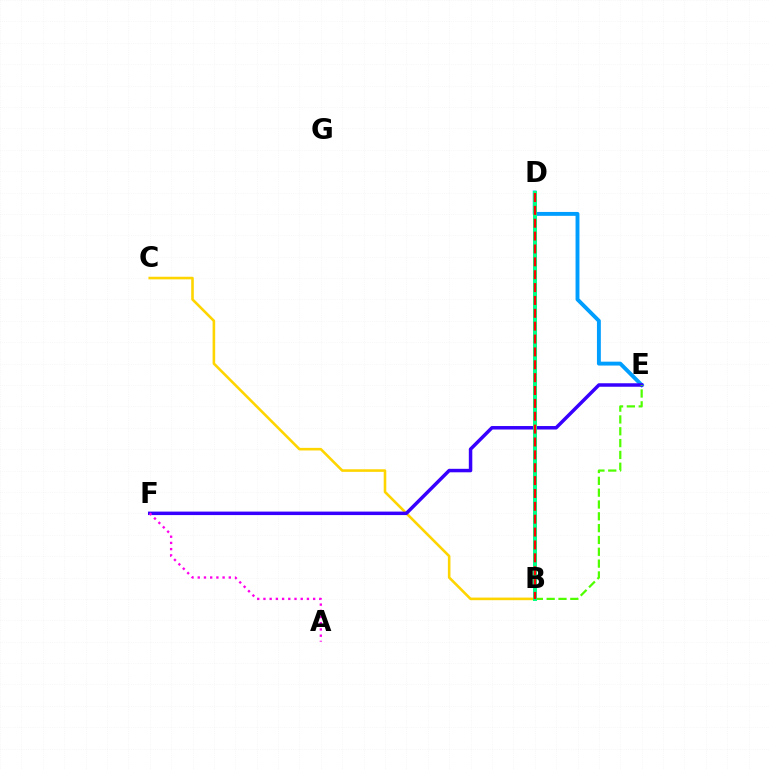{('B', 'C'): [{'color': '#ffd500', 'line_style': 'solid', 'thickness': 1.87}], ('D', 'E'): [{'color': '#009eff', 'line_style': 'solid', 'thickness': 2.8}], ('E', 'F'): [{'color': '#3700ff', 'line_style': 'solid', 'thickness': 2.51}], ('A', 'F'): [{'color': '#ff00ed', 'line_style': 'dotted', 'thickness': 1.69}], ('B', 'E'): [{'color': '#4fff00', 'line_style': 'dashed', 'thickness': 1.61}], ('B', 'D'): [{'color': '#00ff86', 'line_style': 'solid', 'thickness': 2.89}, {'color': '#ff0000', 'line_style': 'dashed', 'thickness': 1.75}]}